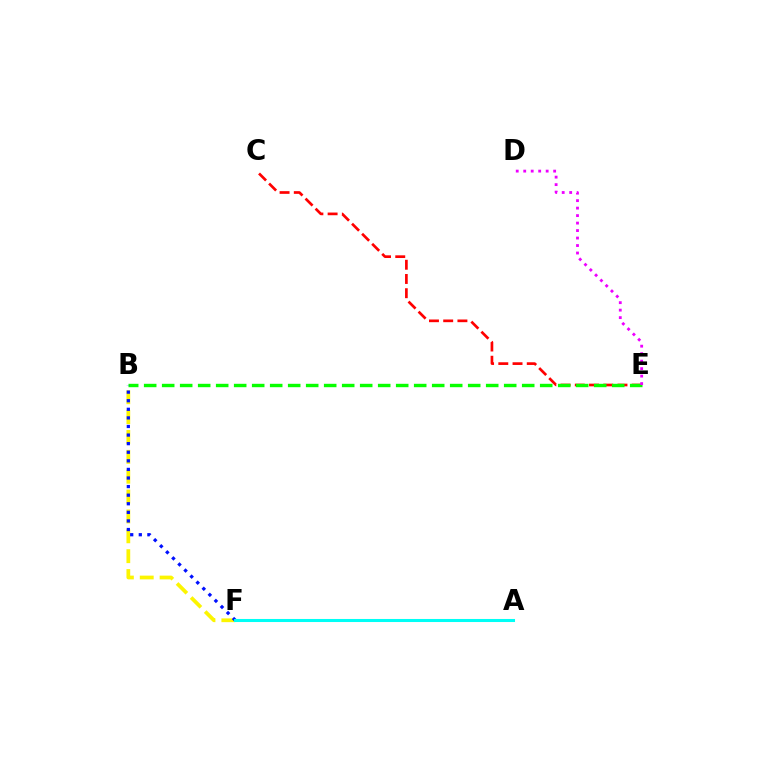{('C', 'E'): [{'color': '#ff0000', 'line_style': 'dashed', 'thickness': 1.93}], ('B', 'F'): [{'color': '#fcf500', 'line_style': 'dashed', 'thickness': 2.7}, {'color': '#0010ff', 'line_style': 'dotted', 'thickness': 2.33}], ('B', 'E'): [{'color': '#08ff00', 'line_style': 'dashed', 'thickness': 2.45}], ('D', 'E'): [{'color': '#ee00ff', 'line_style': 'dotted', 'thickness': 2.03}], ('A', 'F'): [{'color': '#00fff6', 'line_style': 'solid', 'thickness': 2.2}]}